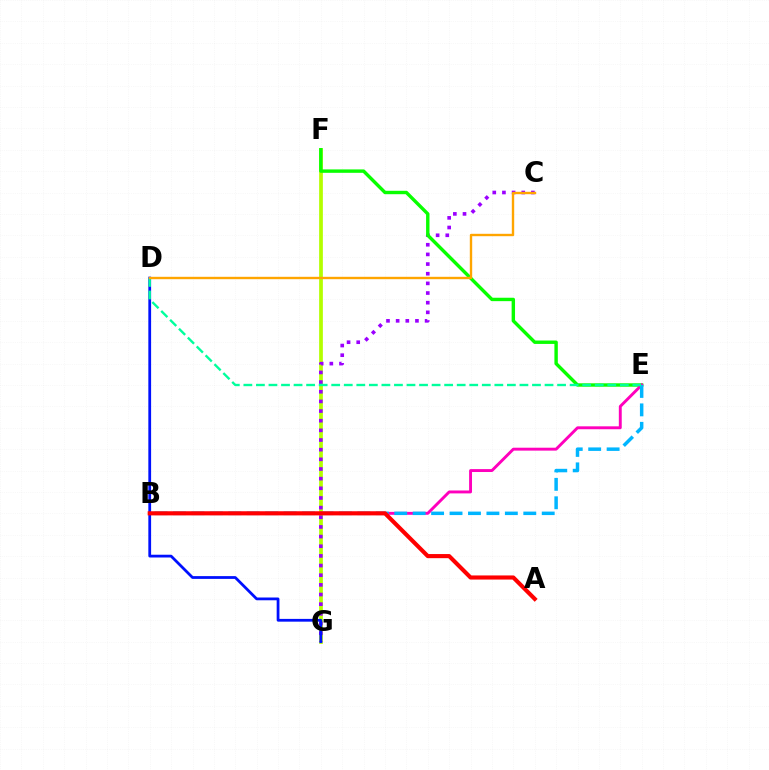{('F', 'G'): [{'color': '#b3ff00', 'line_style': 'solid', 'thickness': 2.69}], ('C', 'G'): [{'color': '#9b00ff', 'line_style': 'dotted', 'thickness': 2.62}], ('E', 'F'): [{'color': '#08ff00', 'line_style': 'solid', 'thickness': 2.45}], ('B', 'E'): [{'color': '#ff00bd', 'line_style': 'solid', 'thickness': 2.09}, {'color': '#00b5ff', 'line_style': 'dashed', 'thickness': 2.5}], ('D', 'G'): [{'color': '#0010ff', 'line_style': 'solid', 'thickness': 1.99}], ('D', 'E'): [{'color': '#00ff9d', 'line_style': 'dashed', 'thickness': 1.7}], ('C', 'D'): [{'color': '#ffa500', 'line_style': 'solid', 'thickness': 1.72}], ('A', 'B'): [{'color': '#ff0000', 'line_style': 'solid', 'thickness': 2.96}]}